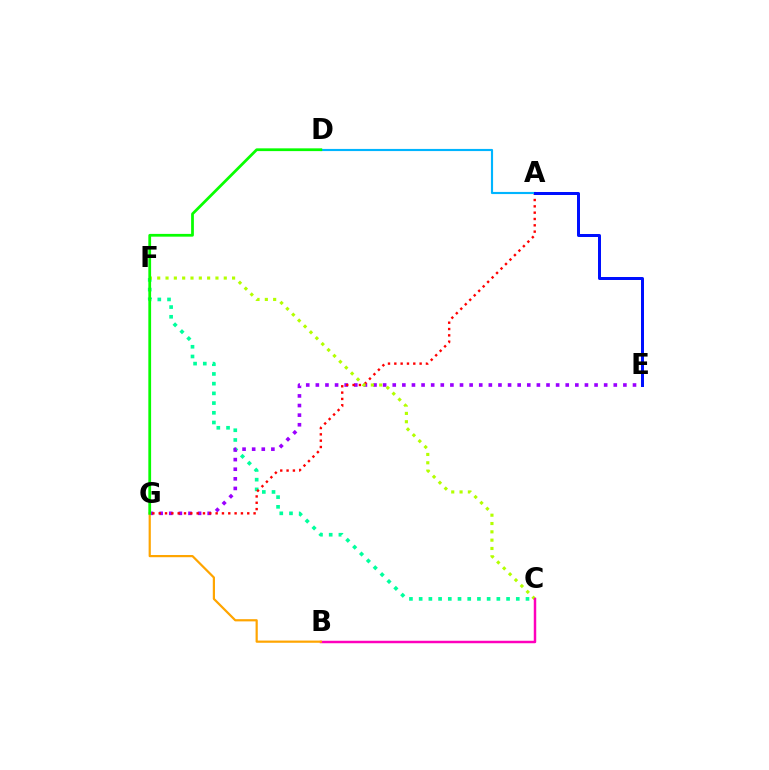{('C', 'F'): [{'color': '#00ff9d', 'line_style': 'dotted', 'thickness': 2.64}, {'color': '#b3ff00', 'line_style': 'dotted', 'thickness': 2.26}], ('E', 'G'): [{'color': '#9b00ff', 'line_style': 'dotted', 'thickness': 2.61}], ('A', 'G'): [{'color': '#ff0000', 'line_style': 'dotted', 'thickness': 1.72}], ('A', 'D'): [{'color': '#00b5ff', 'line_style': 'solid', 'thickness': 1.54}], ('A', 'E'): [{'color': '#0010ff', 'line_style': 'solid', 'thickness': 2.16}], ('B', 'C'): [{'color': '#ff00bd', 'line_style': 'solid', 'thickness': 1.78}], ('B', 'G'): [{'color': '#ffa500', 'line_style': 'solid', 'thickness': 1.59}], ('D', 'G'): [{'color': '#08ff00', 'line_style': 'solid', 'thickness': 1.99}]}